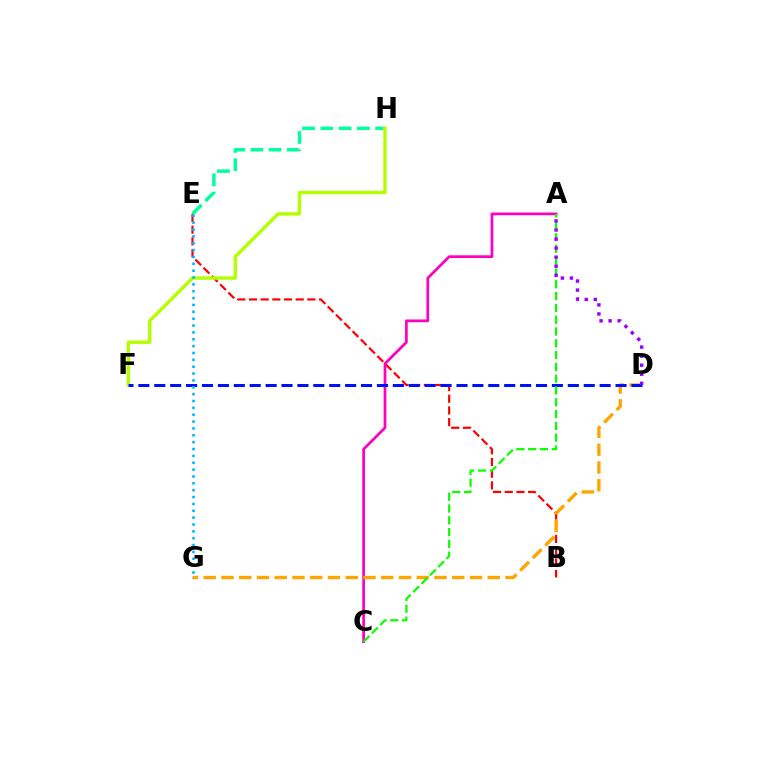{('B', 'E'): [{'color': '#ff0000', 'line_style': 'dashed', 'thickness': 1.59}], ('A', 'C'): [{'color': '#ff00bd', 'line_style': 'solid', 'thickness': 1.96}, {'color': '#08ff00', 'line_style': 'dashed', 'thickness': 1.6}], ('E', 'H'): [{'color': '#00ff9d', 'line_style': 'dashed', 'thickness': 2.48}], ('D', 'G'): [{'color': '#ffa500', 'line_style': 'dashed', 'thickness': 2.41}], ('F', 'H'): [{'color': '#b3ff00', 'line_style': 'solid', 'thickness': 2.43}], ('D', 'F'): [{'color': '#0010ff', 'line_style': 'dashed', 'thickness': 2.16}], ('A', 'D'): [{'color': '#9b00ff', 'line_style': 'dotted', 'thickness': 2.46}], ('E', 'G'): [{'color': '#00b5ff', 'line_style': 'dotted', 'thickness': 1.86}]}